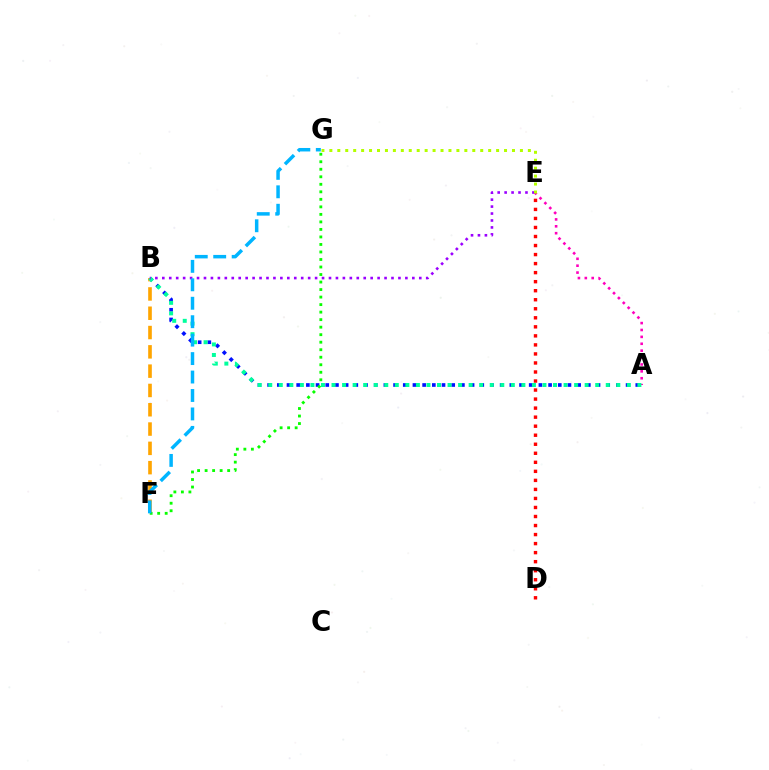{('A', 'B'): [{'color': '#0010ff', 'line_style': 'dotted', 'thickness': 2.63}, {'color': '#00ff9d', 'line_style': 'dotted', 'thickness': 2.87}], ('B', 'F'): [{'color': '#ffa500', 'line_style': 'dashed', 'thickness': 2.62}], ('A', 'E'): [{'color': '#ff00bd', 'line_style': 'dotted', 'thickness': 1.87}], ('B', 'E'): [{'color': '#9b00ff', 'line_style': 'dotted', 'thickness': 1.89}], ('F', 'G'): [{'color': '#08ff00', 'line_style': 'dotted', 'thickness': 2.04}, {'color': '#00b5ff', 'line_style': 'dashed', 'thickness': 2.51}], ('E', 'G'): [{'color': '#b3ff00', 'line_style': 'dotted', 'thickness': 2.16}], ('D', 'E'): [{'color': '#ff0000', 'line_style': 'dotted', 'thickness': 2.45}]}